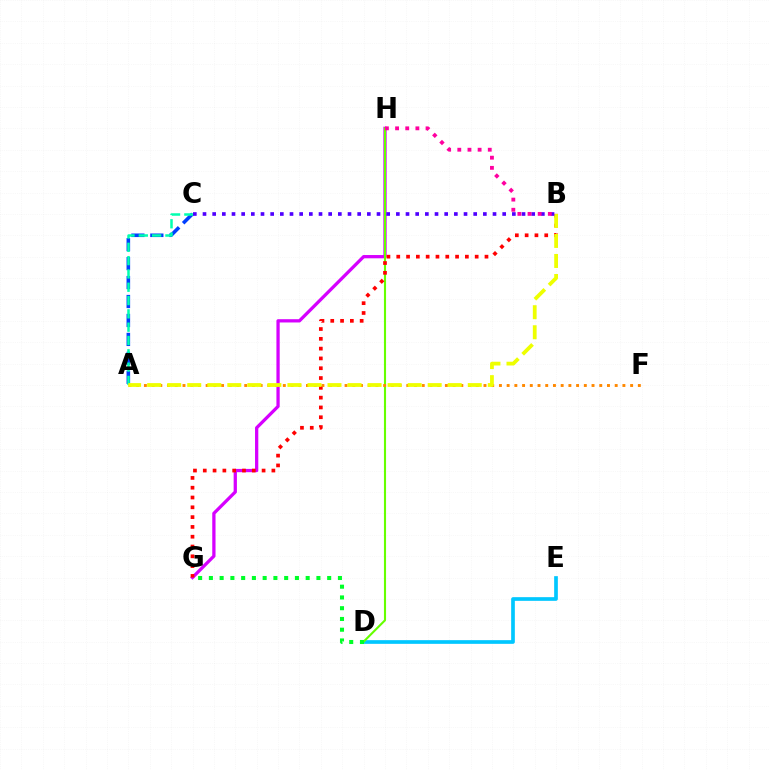{('G', 'H'): [{'color': '#d600ff', 'line_style': 'solid', 'thickness': 2.35}], ('D', 'E'): [{'color': '#00c7ff', 'line_style': 'solid', 'thickness': 2.65}], ('D', 'H'): [{'color': '#66ff00', 'line_style': 'solid', 'thickness': 1.52}], ('A', 'C'): [{'color': '#003fff', 'line_style': 'dashed', 'thickness': 2.57}, {'color': '#00ffaf', 'line_style': 'dashed', 'thickness': 1.81}], ('D', 'G'): [{'color': '#00ff27', 'line_style': 'dotted', 'thickness': 2.92}], ('B', 'G'): [{'color': '#ff0000', 'line_style': 'dotted', 'thickness': 2.66}], ('A', 'F'): [{'color': '#ff8800', 'line_style': 'dotted', 'thickness': 2.1}], ('A', 'B'): [{'color': '#eeff00', 'line_style': 'dashed', 'thickness': 2.72}], ('B', 'C'): [{'color': '#4f00ff', 'line_style': 'dotted', 'thickness': 2.63}], ('B', 'H'): [{'color': '#ff00a0', 'line_style': 'dotted', 'thickness': 2.76}]}